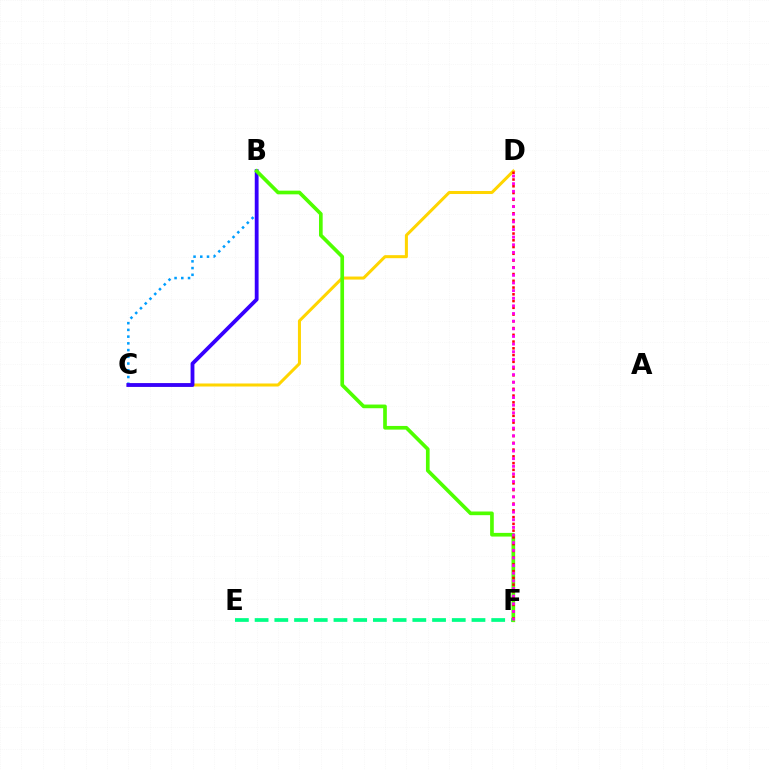{('C', 'D'): [{'color': '#ffd500', 'line_style': 'solid', 'thickness': 2.18}], ('B', 'C'): [{'color': '#009eff', 'line_style': 'dotted', 'thickness': 1.83}, {'color': '#3700ff', 'line_style': 'solid', 'thickness': 2.75}], ('E', 'F'): [{'color': '#00ff86', 'line_style': 'dashed', 'thickness': 2.68}], ('B', 'F'): [{'color': '#4fff00', 'line_style': 'solid', 'thickness': 2.64}], ('D', 'F'): [{'color': '#ff0000', 'line_style': 'dotted', 'thickness': 1.83}, {'color': '#ff00ed', 'line_style': 'dotted', 'thickness': 2.08}]}